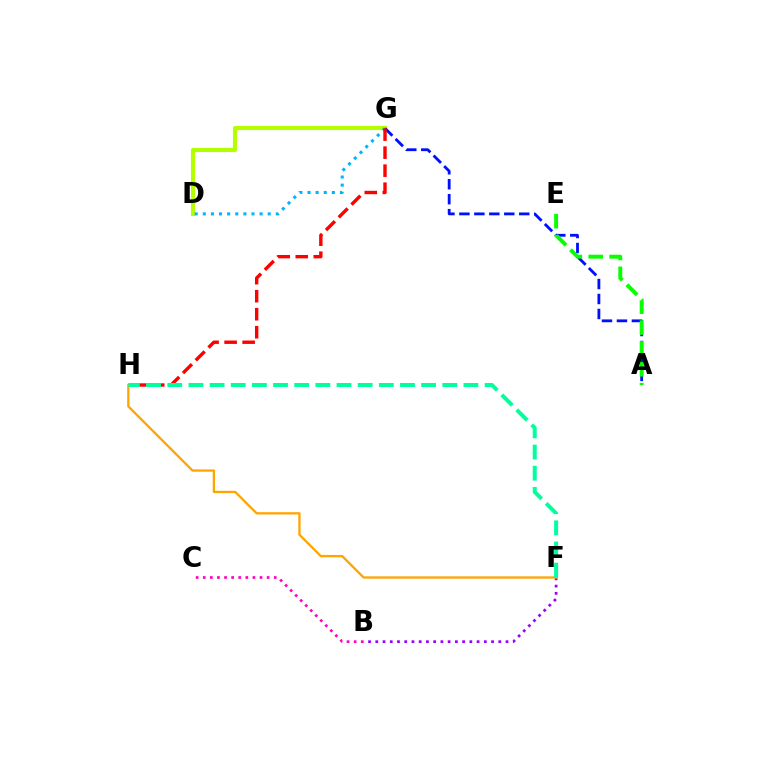{('B', 'F'): [{'color': '#9b00ff', 'line_style': 'dotted', 'thickness': 1.97}], ('B', 'C'): [{'color': '#ff00bd', 'line_style': 'dotted', 'thickness': 1.93}], ('D', 'G'): [{'color': '#b3ff00', 'line_style': 'solid', 'thickness': 2.97}, {'color': '#00b5ff', 'line_style': 'dotted', 'thickness': 2.2}], ('A', 'G'): [{'color': '#0010ff', 'line_style': 'dashed', 'thickness': 2.03}], ('G', 'H'): [{'color': '#ff0000', 'line_style': 'dashed', 'thickness': 2.45}], ('F', 'H'): [{'color': '#ffa500', 'line_style': 'solid', 'thickness': 1.66}, {'color': '#00ff9d', 'line_style': 'dashed', 'thickness': 2.87}], ('A', 'E'): [{'color': '#08ff00', 'line_style': 'dashed', 'thickness': 2.83}]}